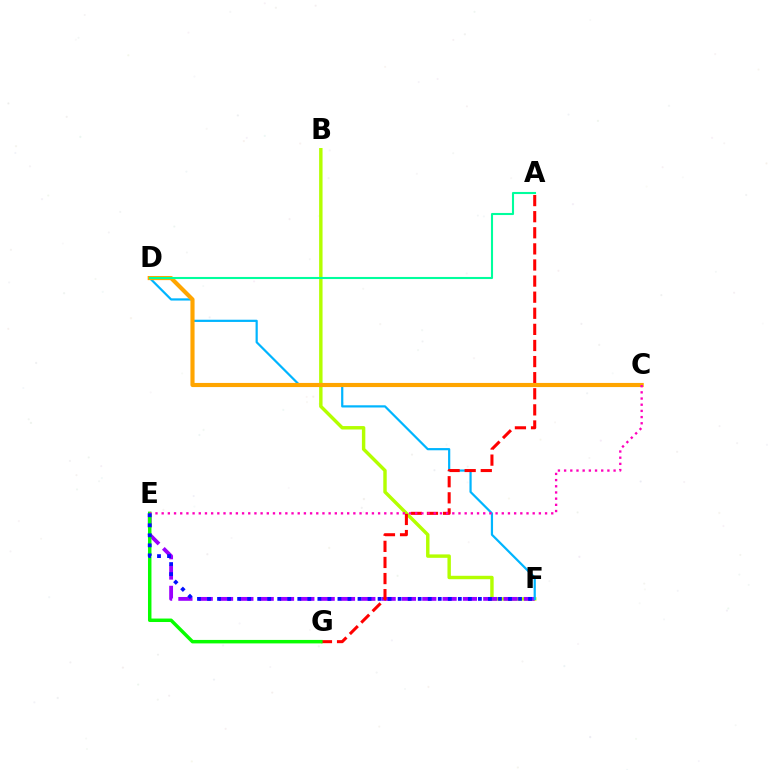{('B', 'F'): [{'color': '#b3ff00', 'line_style': 'solid', 'thickness': 2.47}], ('E', 'F'): [{'color': '#9b00ff', 'line_style': 'dashed', 'thickness': 2.76}, {'color': '#0010ff', 'line_style': 'dotted', 'thickness': 2.73}], ('D', 'F'): [{'color': '#00b5ff', 'line_style': 'solid', 'thickness': 1.59}], ('A', 'G'): [{'color': '#ff0000', 'line_style': 'dashed', 'thickness': 2.19}], ('E', 'G'): [{'color': '#08ff00', 'line_style': 'solid', 'thickness': 2.5}], ('C', 'D'): [{'color': '#ffa500', 'line_style': 'solid', 'thickness': 2.98}], ('C', 'E'): [{'color': '#ff00bd', 'line_style': 'dotted', 'thickness': 1.68}], ('A', 'D'): [{'color': '#00ff9d', 'line_style': 'solid', 'thickness': 1.51}]}